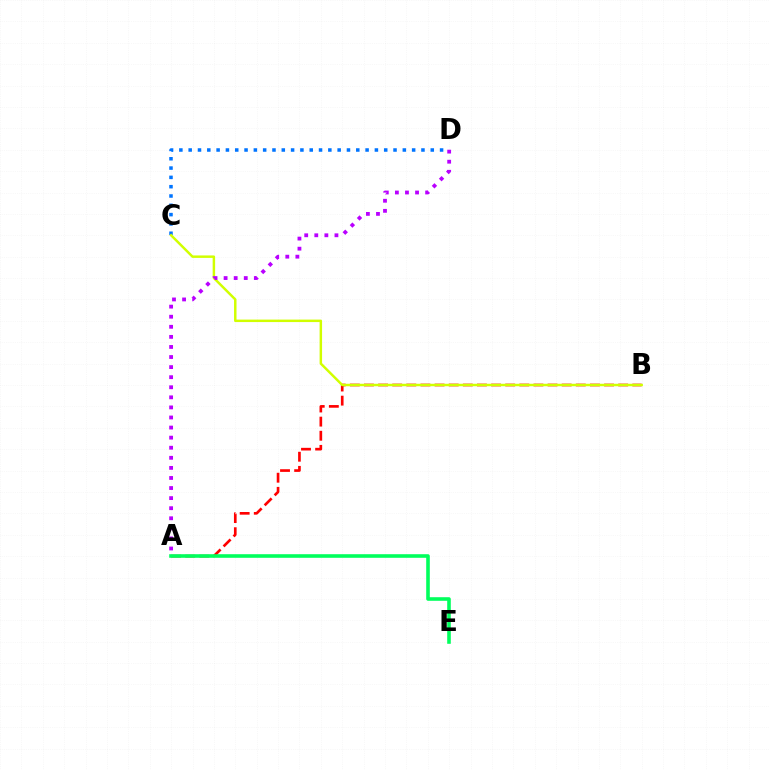{('A', 'B'): [{'color': '#ff0000', 'line_style': 'dashed', 'thickness': 1.92}], ('C', 'D'): [{'color': '#0074ff', 'line_style': 'dotted', 'thickness': 2.53}], ('B', 'C'): [{'color': '#d1ff00', 'line_style': 'solid', 'thickness': 1.78}], ('A', 'E'): [{'color': '#00ff5c', 'line_style': 'solid', 'thickness': 2.59}], ('A', 'D'): [{'color': '#b900ff', 'line_style': 'dotted', 'thickness': 2.74}]}